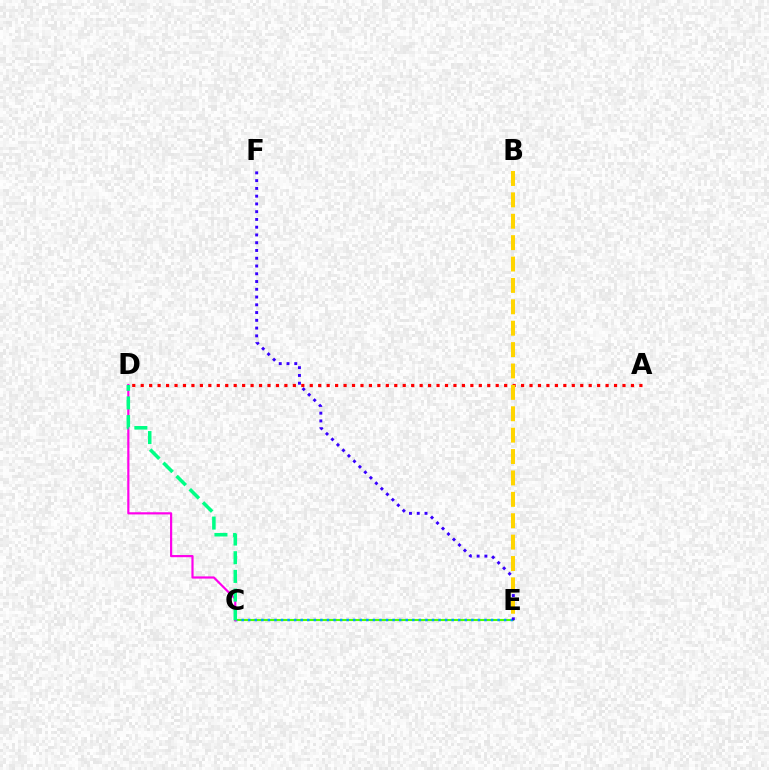{('C', 'E'): [{'color': '#4fff00', 'line_style': 'solid', 'thickness': 1.51}, {'color': '#009eff', 'line_style': 'dotted', 'thickness': 1.78}], ('A', 'D'): [{'color': '#ff0000', 'line_style': 'dotted', 'thickness': 2.3}], ('E', 'F'): [{'color': '#3700ff', 'line_style': 'dotted', 'thickness': 2.11}], ('C', 'D'): [{'color': '#ff00ed', 'line_style': 'solid', 'thickness': 1.57}, {'color': '#00ff86', 'line_style': 'dashed', 'thickness': 2.54}], ('B', 'E'): [{'color': '#ffd500', 'line_style': 'dashed', 'thickness': 2.91}]}